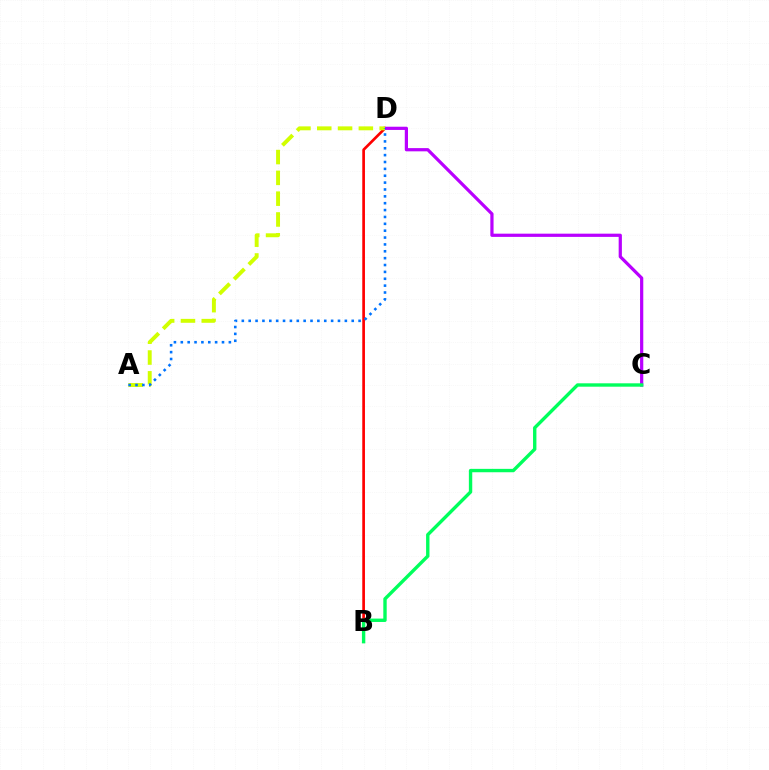{('B', 'D'): [{'color': '#ff0000', 'line_style': 'solid', 'thickness': 1.93}], ('C', 'D'): [{'color': '#b900ff', 'line_style': 'solid', 'thickness': 2.32}], ('A', 'D'): [{'color': '#d1ff00', 'line_style': 'dashed', 'thickness': 2.83}, {'color': '#0074ff', 'line_style': 'dotted', 'thickness': 1.87}], ('B', 'C'): [{'color': '#00ff5c', 'line_style': 'solid', 'thickness': 2.44}]}